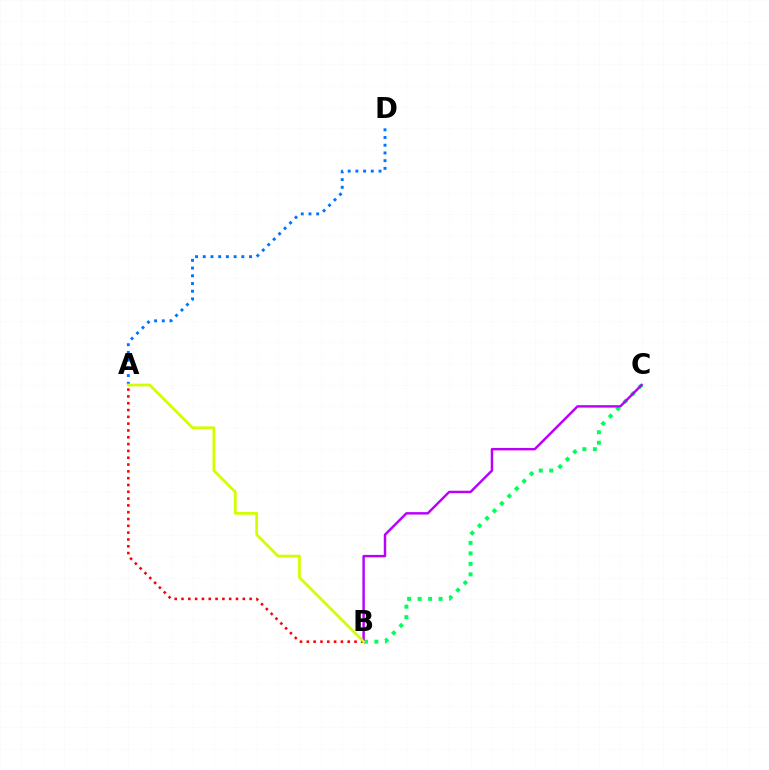{('B', 'C'): [{'color': '#00ff5c', 'line_style': 'dotted', 'thickness': 2.85}, {'color': '#b900ff', 'line_style': 'solid', 'thickness': 1.76}], ('A', 'D'): [{'color': '#0074ff', 'line_style': 'dotted', 'thickness': 2.1}], ('A', 'B'): [{'color': '#ff0000', 'line_style': 'dotted', 'thickness': 1.85}, {'color': '#d1ff00', 'line_style': 'solid', 'thickness': 2.0}]}